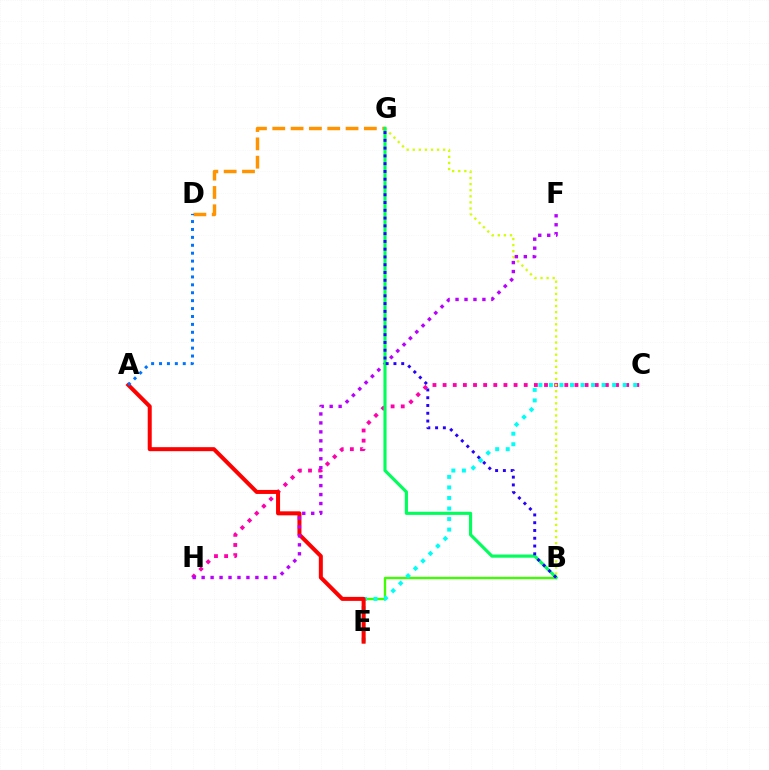{('B', 'E'): [{'color': '#3dff00', 'line_style': 'solid', 'thickness': 1.68}], ('C', 'H'): [{'color': '#ff00ac', 'line_style': 'dotted', 'thickness': 2.76}], ('D', 'G'): [{'color': '#ff9400', 'line_style': 'dashed', 'thickness': 2.49}], ('C', 'E'): [{'color': '#00fff6', 'line_style': 'dotted', 'thickness': 2.86}], ('B', 'G'): [{'color': '#d1ff00', 'line_style': 'dotted', 'thickness': 1.65}, {'color': '#00ff5c', 'line_style': 'solid', 'thickness': 2.26}, {'color': '#2500ff', 'line_style': 'dotted', 'thickness': 2.11}], ('A', 'E'): [{'color': '#ff0000', 'line_style': 'solid', 'thickness': 2.89}], ('F', 'H'): [{'color': '#b900ff', 'line_style': 'dotted', 'thickness': 2.43}], ('A', 'D'): [{'color': '#0074ff', 'line_style': 'dotted', 'thickness': 2.15}]}